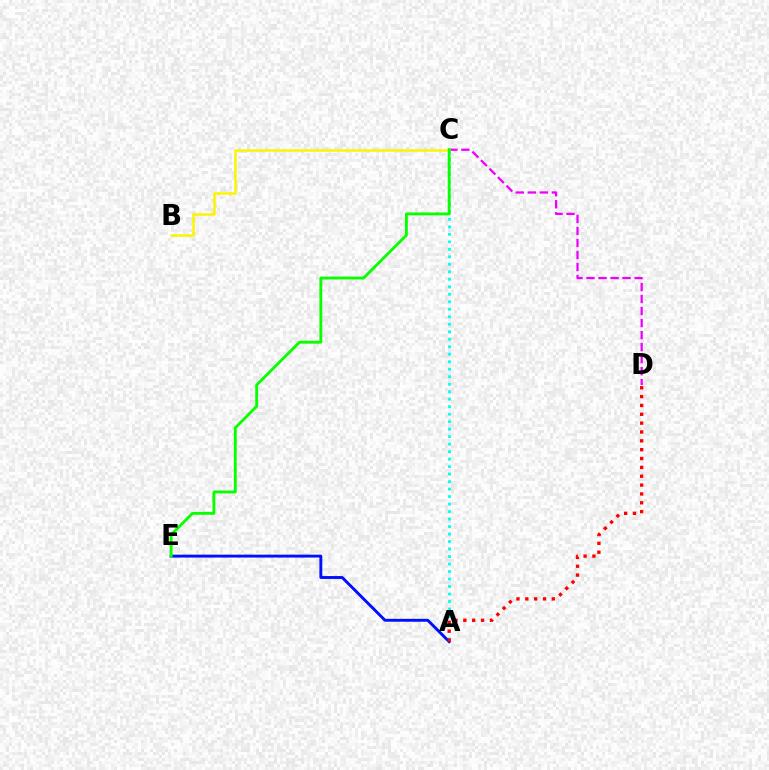{('A', 'E'): [{'color': '#0010ff', 'line_style': 'solid', 'thickness': 2.09}], ('A', 'C'): [{'color': '#00fff6', 'line_style': 'dotted', 'thickness': 2.04}], ('A', 'D'): [{'color': '#ff0000', 'line_style': 'dotted', 'thickness': 2.41}], ('C', 'D'): [{'color': '#ee00ff', 'line_style': 'dashed', 'thickness': 1.63}], ('B', 'C'): [{'color': '#fcf500', 'line_style': 'solid', 'thickness': 1.82}], ('C', 'E'): [{'color': '#08ff00', 'line_style': 'solid', 'thickness': 2.06}]}